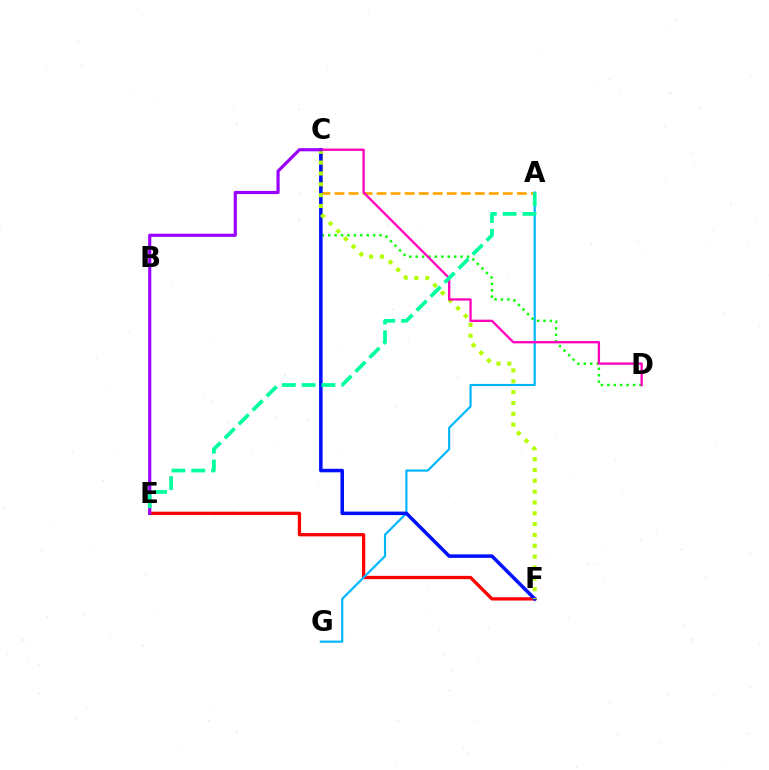{('A', 'C'): [{'color': '#ffa500', 'line_style': 'dashed', 'thickness': 1.91}], ('E', 'F'): [{'color': '#ff0000', 'line_style': 'solid', 'thickness': 2.36}], ('C', 'D'): [{'color': '#08ff00', 'line_style': 'dotted', 'thickness': 1.74}, {'color': '#ff00bd', 'line_style': 'solid', 'thickness': 1.67}], ('A', 'G'): [{'color': '#00b5ff', 'line_style': 'solid', 'thickness': 1.56}], ('C', 'F'): [{'color': '#0010ff', 'line_style': 'solid', 'thickness': 2.54}, {'color': '#b3ff00', 'line_style': 'dotted', 'thickness': 2.94}], ('C', 'E'): [{'color': '#9b00ff', 'line_style': 'solid', 'thickness': 2.28}], ('A', 'E'): [{'color': '#00ff9d', 'line_style': 'dashed', 'thickness': 2.69}]}